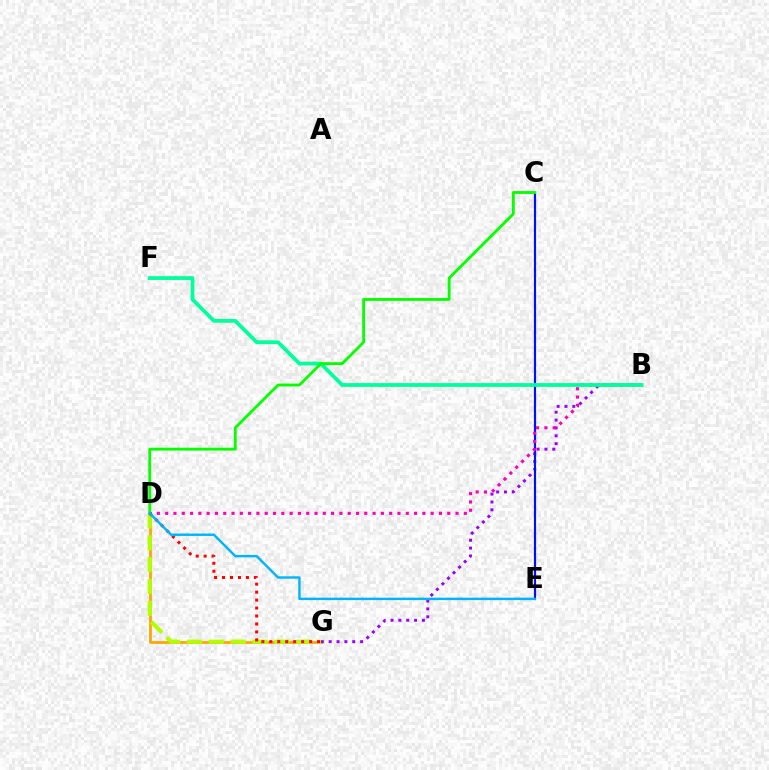{('D', 'G'): [{'color': '#ffa500', 'line_style': 'solid', 'thickness': 1.99}, {'color': '#b3ff00', 'line_style': 'dashed', 'thickness': 2.97}, {'color': '#ff0000', 'line_style': 'dotted', 'thickness': 2.16}], ('B', 'G'): [{'color': '#9b00ff', 'line_style': 'dotted', 'thickness': 2.13}], ('C', 'E'): [{'color': '#0010ff', 'line_style': 'solid', 'thickness': 1.56}], ('B', 'D'): [{'color': '#ff00bd', 'line_style': 'dotted', 'thickness': 2.25}], ('B', 'F'): [{'color': '#00ff9d', 'line_style': 'solid', 'thickness': 2.72}], ('C', 'D'): [{'color': '#08ff00', 'line_style': 'solid', 'thickness': 2.05}], ('D', 'E'): [{'color': '#00b5ff', 'line_style': 'solid', 'thickness': 1.75}]}